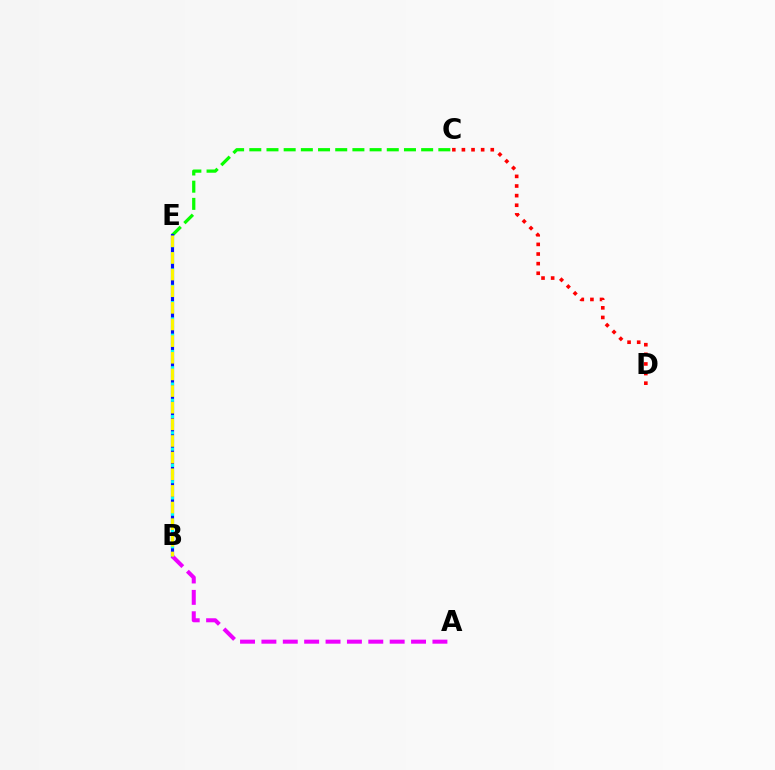{('C', 'E'): [{'color': '#08ff00', 'line_style': 'dashed', 'thickness': 2.33}], ('C', 'D'): [{'color': '#ff0000', 'line_style': 'dotted', 'thickness': 2.61}], ('B', 'E'): [{'color': '#0010ff', 'line_style': 'solid', 'thickness': 2.27}, {'color': '#00fff6', 'line_style': 'dotted', 'thickness': 2.21}, {'color': '#fcf500', 'line_style': 'dashed', 'thickness': 2.26}], ('A', 'B'): [{'color': '#ee00ff', 'line_style': 'dashed', 'thickness': 2.9}]}